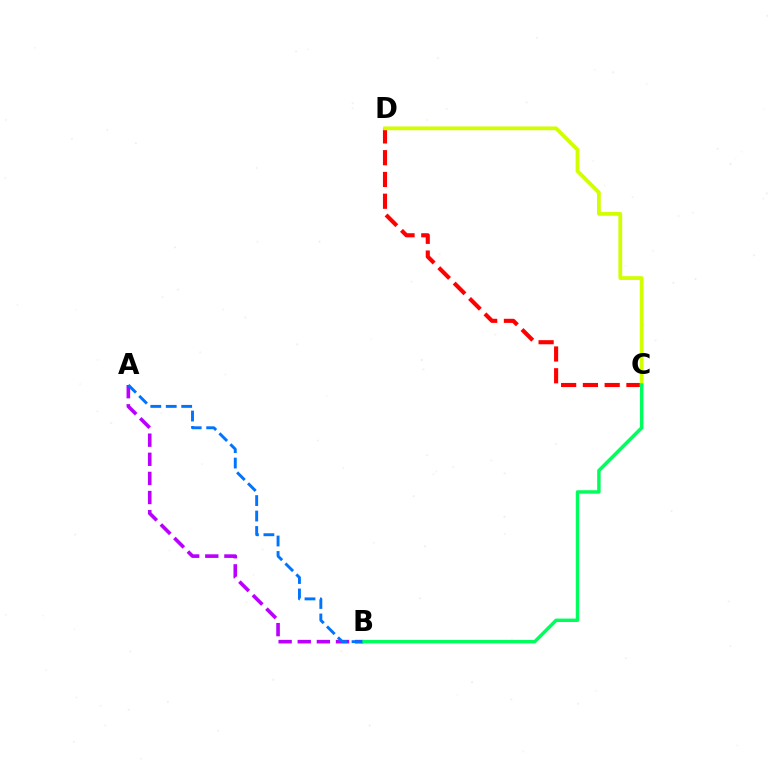{('A', 'B'): [{'color': '#b900ff', 'line_style': 'dashed', 'thickness': 2.6}, {'color': '#0074ff', 'line_style': 'dashed', 'thickness': 2.1}], ('C', 'D'): [{'color': '#ff0000', 'line_style': 'dashed', 'thickness': 2.96}, {'color': '#d1ff00', 'line_style': 'solid', 'thickness': 2.72}], ('B', 'C'): [{'color': '#00ff5c', 'line_style': 'solid', 'thickness': 2.48}]}